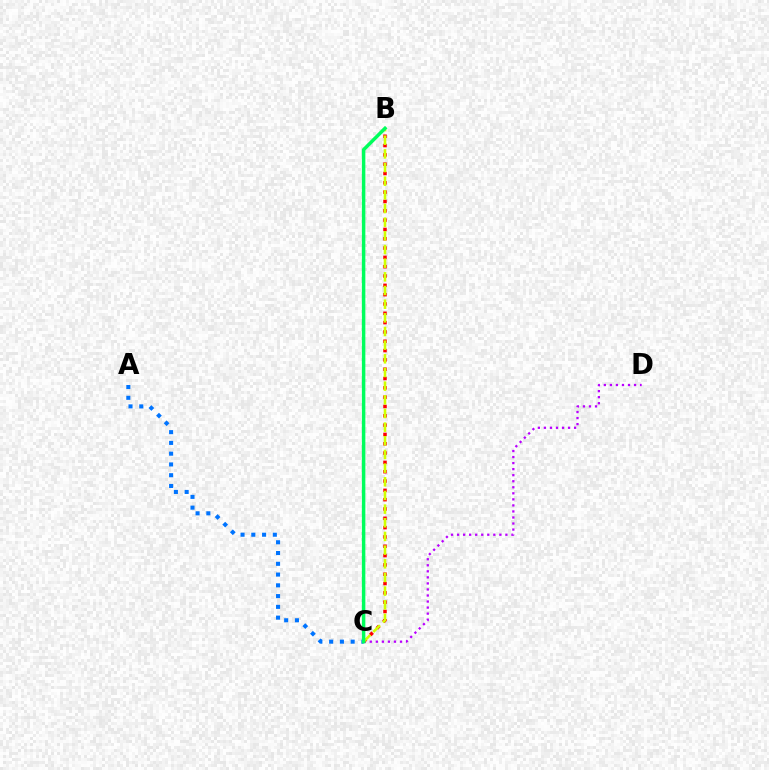{('C', 'D'): [{'color': '#b900ff', 'line_style': 'dotted', 'thickness': 1.64}], ('B', 'C'): [{'color': '#ff0000', 'line_style': 'dotted', 'thickness': 2.53}, {'color': '#d1ff00', 'line_style': 'dashed', 'thickness': 1.86}, {'color': '#00ff5c', 'line_style': 'solid', 'thickness': 2.5}], ('A', 'C'): [{'color': '#0074ff', 'line_style': 'dotted', 'thickness': 2.92}]}